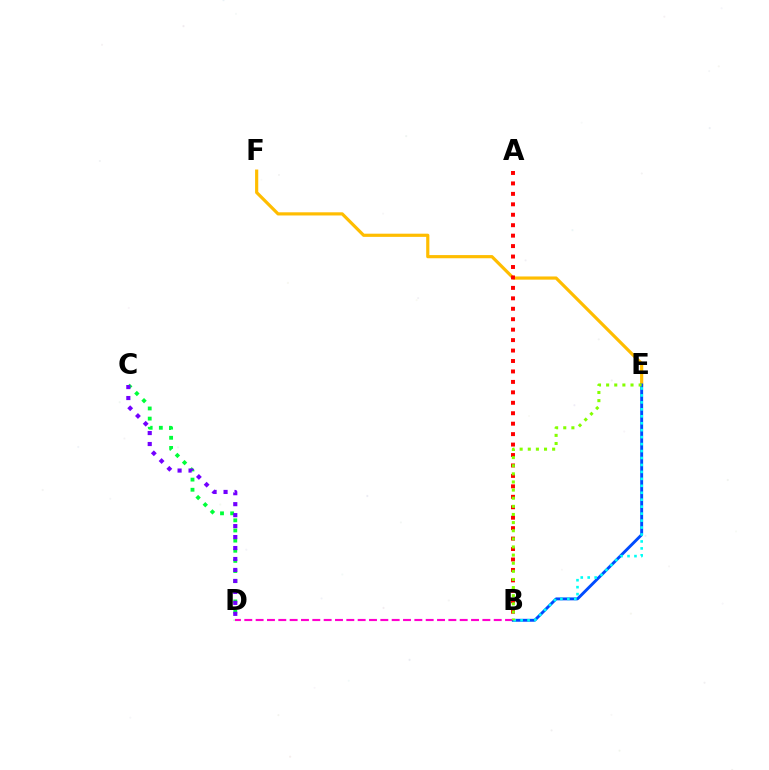{('E', 'F'): [{'color': '#ffbd00', 'line_style': 'solid', 'thickness': 2.29}], ('C', 'D'): [{'color': '#00ff39', 'line_style': 'dotted', 'thickness': 2.75}, {'color': '#7200ff', 'line_style': 'dotted', 'thickness': 2.98}], ('A', 'B'): [{'color': '#ff0000', 'line_style': 'dotted', 'thickness': 2.84}], ('B', 'D'): [{'color': '#ff00cf', 'line_style': 'dashed', 'thickness': 1.54}], ('B', 'E'): [{'color': '#004bff', 'line_style': 'solid', 'thickness': 2.1}, {'color': '#00fff6', 'line_style': 'dotted', 'thickness': 1.89}, {'color': '#84ff00', 'line_style': 'dotted', 'thickness': 2.21}]}